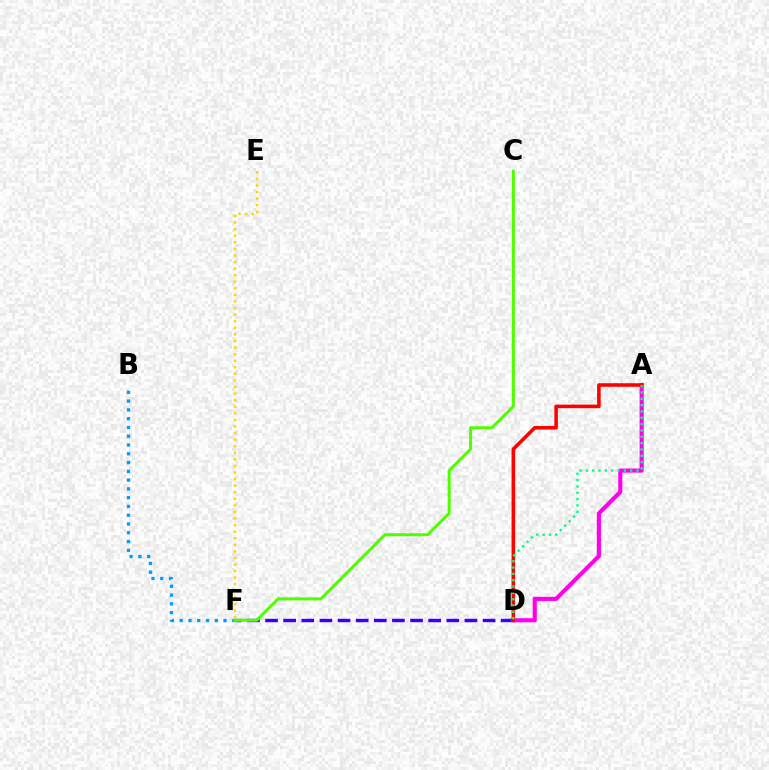{('D', 'F'): [{'color': '#3700ff', 'line_style': 'dashed', 'thickness': 2.46}], ('B', 'F'): [{'color': '#009eff', 'line_style': 'dotted', 'thickness': 2.38}], ('E', 'F'): [{'color': '#ffd500', 'line_style': 'dotted', 'thickness': 1.79}], ('C', 'F'): [{'color': '#4fff00', 'line_style': 'solid', 'thickness': 2.17}], ('A', 'D'): [{'color': '#ff00ed', 'line_style': 'solid', 'thickness': 2.97}, {'color': '#ff0000', 'line_style': 'solid', 'thickness': 2.56}, {'color': '#00ff86', 'line_style': 'dotted', 'thickness': 1.72}]}